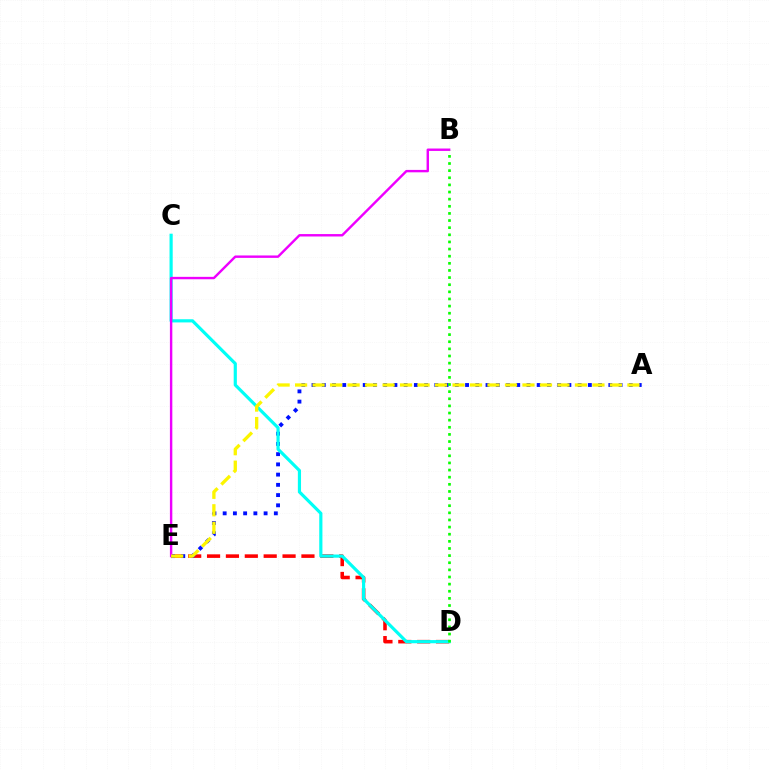{('D', 'E'): [{'color': '#ff0000', 'line_style': 'dashed', 'thickness': 2.56}], ('A', 'E'): [{'color': '#0010ff', 'line_style': 'dotted', 'thickness': 2.78}, {'color': '#fcf500', 'line_style': 'dashed', 'thickness': 2.38}], ('C', 'D'): [{'color': '#00fff6', 'line_style': 'solid', 'thickness': 2.29}], ('B', 'E'): [{'color': '#ee00ff', 'line_style': 'solid', 'thickness': 1.74}], ('B', 'D'): [{'color': '#08ff00', 'line_style': 'dotted', 'thickness': 1.94}]}